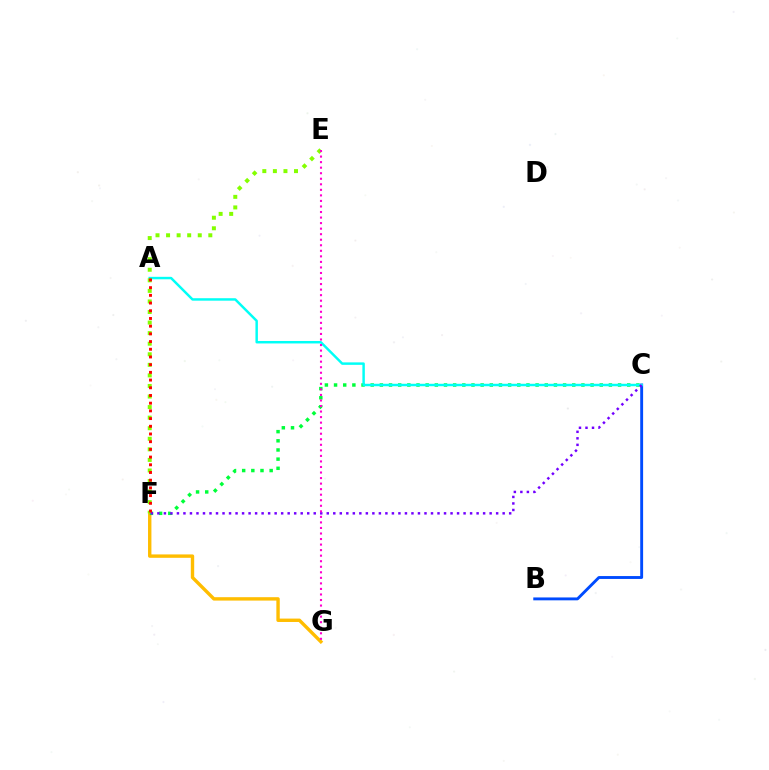{('F', 'G'): [{'color': '#ffbd00', 'line_style': 'solid', 'thickness': 2.44}], ('B', 'C'): [{'color': '#004bff', 'line_style': 'solid', 'thickness': 2.08}], ('C', 'F'): [{'color': '#00ff39', 'line_style': 'dotted', 'thickness': 2.49}, {'color': '#7200ff', 'line_style': 'dotted', 'thickness': 1.77}], ('A', 'C'): [{'color': '#00fff6', 'line_style': 'solid', 'thickness': 1.77}], ('E', 'F'): [{'color': '#84ff00', 'line_style': 'dotted', 'thickness': 2.87}], ('E', 'G'): [{'color': '#ff00cf', 'line_style': 'dotted', 'thickness': 1.51}], ('A', 'F'): [{'color': '#ff0000', 'line_style': 'dotted', 'thickness': 2.09}]}